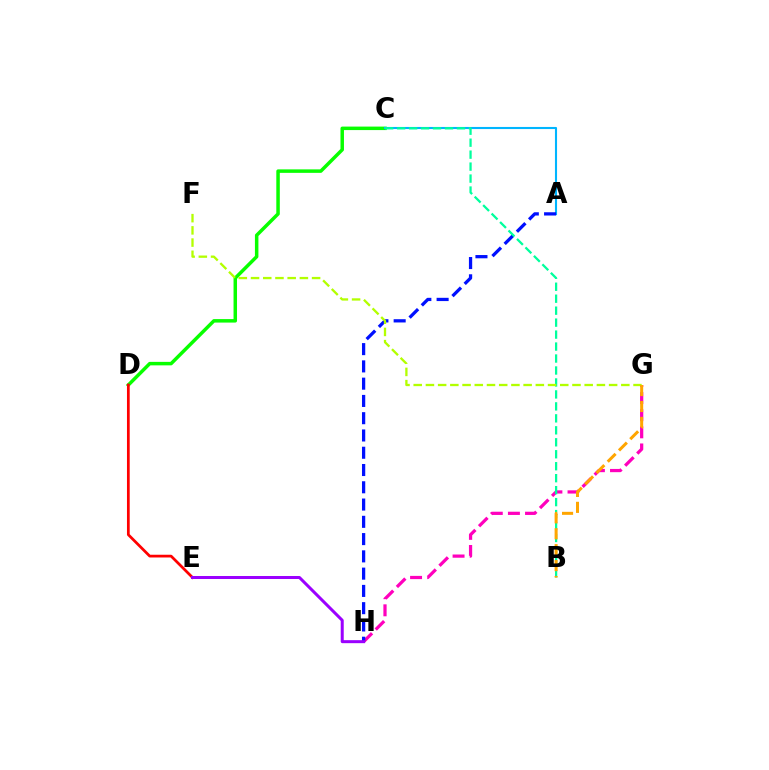{('G', 'H'): [{'color': '#ff00bd', 'line_style': 'dashed', 'thickness': 2.33}], ('C', 'D'): [{'color': '#08ff00', 'line_style': 'solid', 'thickness': 2.51}], ('A', 'C'): [{'color': '#00b5ff', 'line_style': 'solid', 'thickness': 1.51}], ('A', 'H'): [{'color': '#0010ff', 'line_style': 'dashed', 'thickness': 2.35}], ('B', 'C'): [{'color': '#00ff9d', 'line_style': 'dashed', 'thickness': 1.63}], ('D', 'E'): [{'color': '#ff0000', 'line_style': 'solid', 'thickness': 1.97}], ('E', 'H'): [{'color': '#9b00ff', 'line_style': 'solid', 'thickness': 2.16}], ('F', 'G'): [{'color': '#b3ff00', 'line_style': 'dashed', 'thickness': 1.66}], ('B', 'G'): [{'color': '#ffa500', 'line_style': 'dashed', 'thickness': 2.16}]}